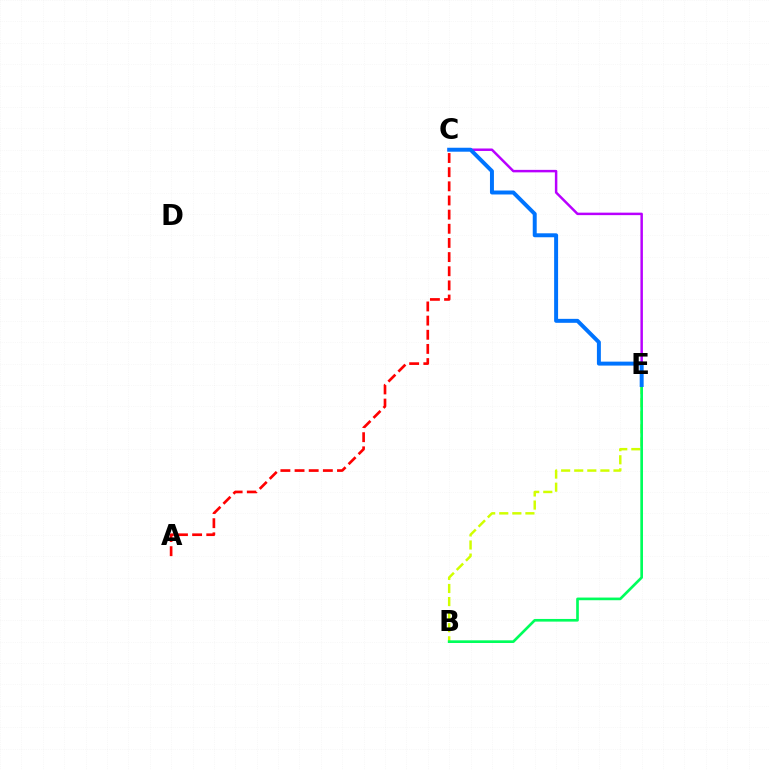{('C', 'E'): [{'color': '#b900ff', 'line_style': 'solid', 'thickness': 1.79}, {'color': '#0074ff', 'line_style': 'solid', 'thickness': 2.85}], ('B', 'E'): [{'color': '#d1ff00', 'line_style': 'dashed', 'thickness': 1.78}, {'color': '#00ff5c', 'line_style': 'solid', 'thickness': 1.92}], ('A', 'C'): [{'color': '#ff0000', 'line_style': 'dashed', 'thickness': 1.92}]}